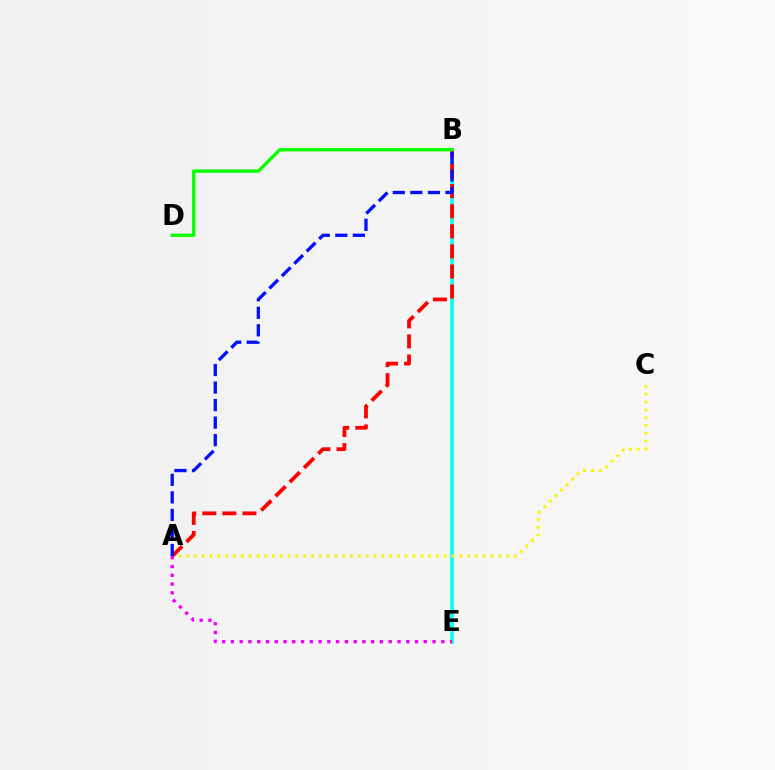{('B', 'E'): [{'color': '#00fff6', 'line_style': 'solid', 'thickness': 2.58}], ('A', 'C'): [{'color': '#fcf500', 'line_style': 'dotted', 'thickness': 2.12}], ('A', 'E'): [{'color': '#ee00ff', 'line_style': 'dotted', 'thickness': 2.38}], ('A', 'B'): [{'color': '#ff0000', 'line_style': 'dashed', 'thickness': 2.73}, {'color': '#0010ff', 'line_style': 'dashed', 'thickness': 2.38}], ('B', 'D'): [{'color': '#08ff00', 'line_style': 'solid', 'thickness': 2.42}]}